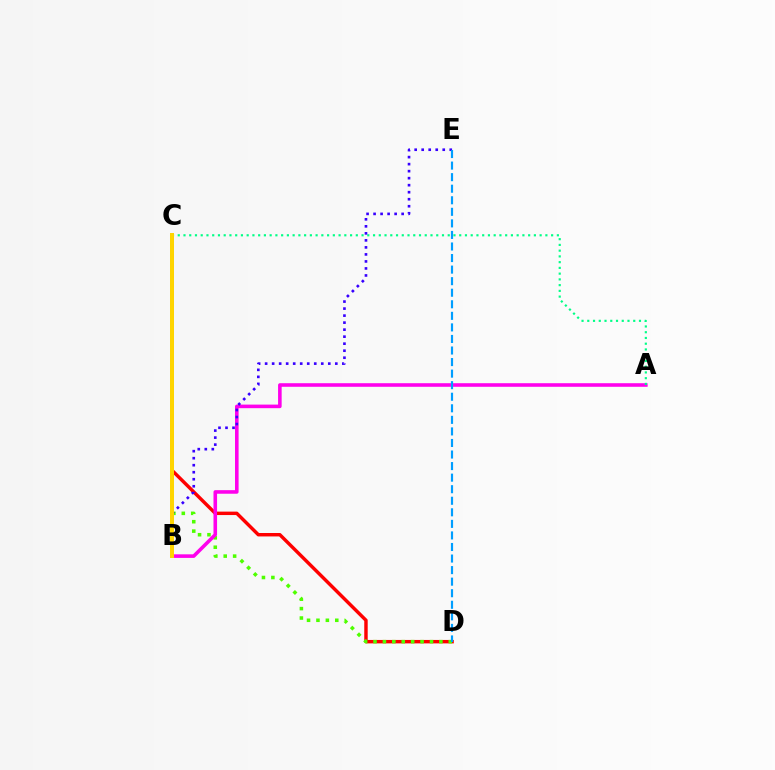{('C', 'D'): [{'color': '#ff0000', 'line_style': 'solid', 'thickness': 2.47}, {'color': '#4fff00', 'line_style': 'dotted', 'thickness': 2.56}], ('A', 'B'): [{'color': '#ff00ed', 'line_style': 'solid', 'thickness': 2.58}], ('A', 'C'): [{'color': '#00ff86', 'line_style': 'dotted', 'thickness': 1.56}], ('B', 'E'): [{'color': '#3700ff', 'line_style': 'dotted', 'thickness': 1.91}], ('B', 'C'): [{'color': '#ffd500', 'line_style': 'solid', 'thickness': 2.86}], ('D', 'E'): [{'color': '#009eff', 'line_style': 'dashed', 'thickness': 1.57}]}